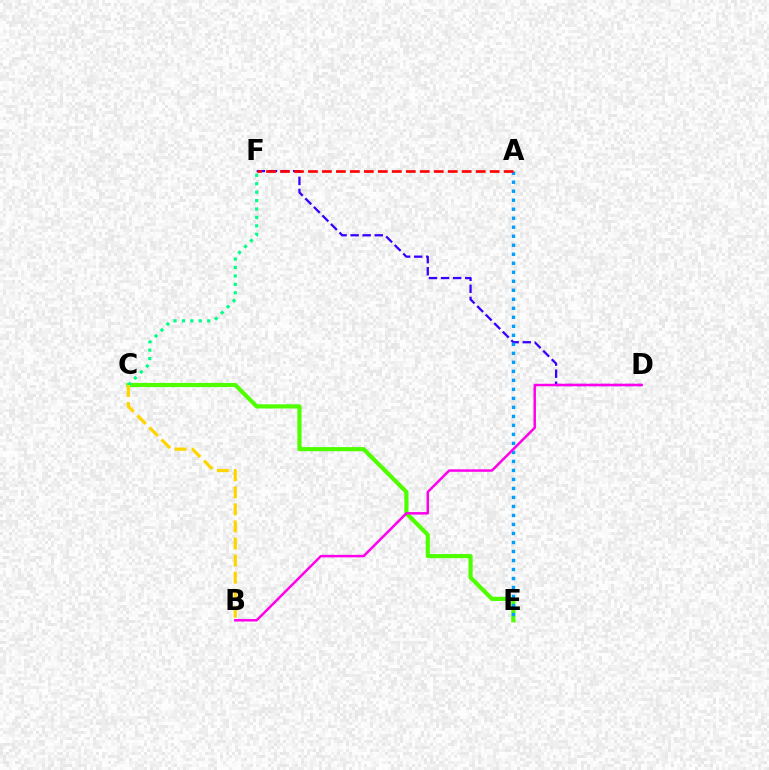{('D', 'F'): [{'color': '#3700ff', 'line_style': 'dashed', 'thickness': 1.64}], ('C', 'E'): [{'color': '#4fff00', 'line_style': 'solid', 'thickness': 2.99}], ('C', 'F'): [{'color': '#00ff86', 'line_style': 'dotted', 'thickness': 2.29}], ('A', 'E'): [{'color': '#009eff', 'line_style': 'dotted', 'thickness': 2.45}], ('B', 'C'): [{'color': '#ffd500', 'line_style': 'dashed', 'thickness': 2.32}], ('A', 'F'): [{'color': '#ff0000', 'line_style': 'dashed', 'thickness': 1.9}], ('B', 'D'): [{'color': '#ff00ed', 'line_style': 'solid', 'thickness': 1.79}]}